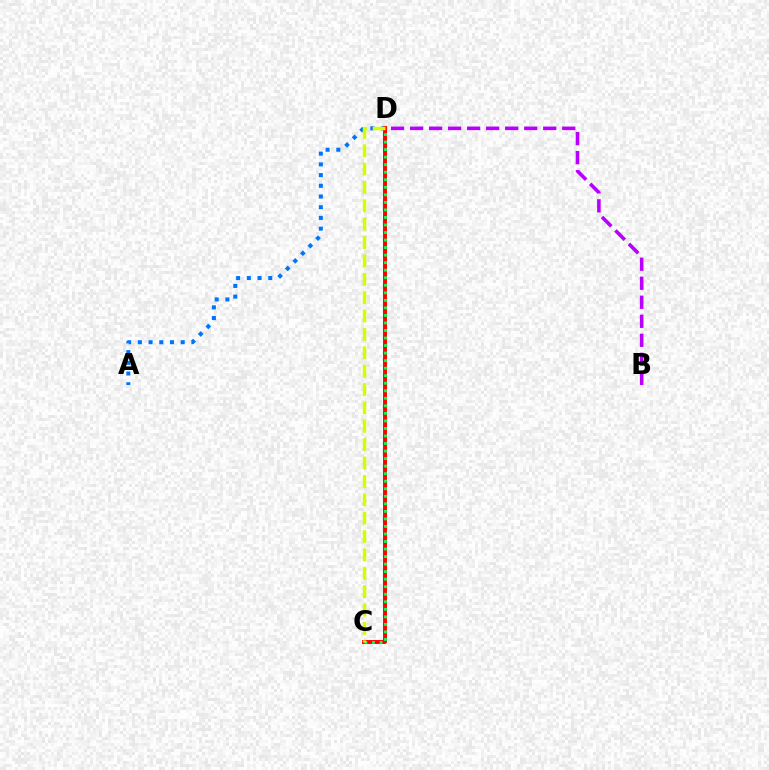{('A', 'D'): [{'color': '#0074ff', 'line_style': 'dotted', 'thickness': 2.91}], ('C', 'D'): [{'color': '#ff0000', 'line_style': 'solid', 'thickness': 2.83}, {'color': '#00ff5c', 'line_style': 'dotted', 'thickness': 2.05}, {'color': '#d1ff00', 'line_style': 'dashed', 'thickness': 2.5}], ('B', 'D'): [{'color': '#b900ff', 'line_style': 'dashed', 'thickness': 2.58}]}